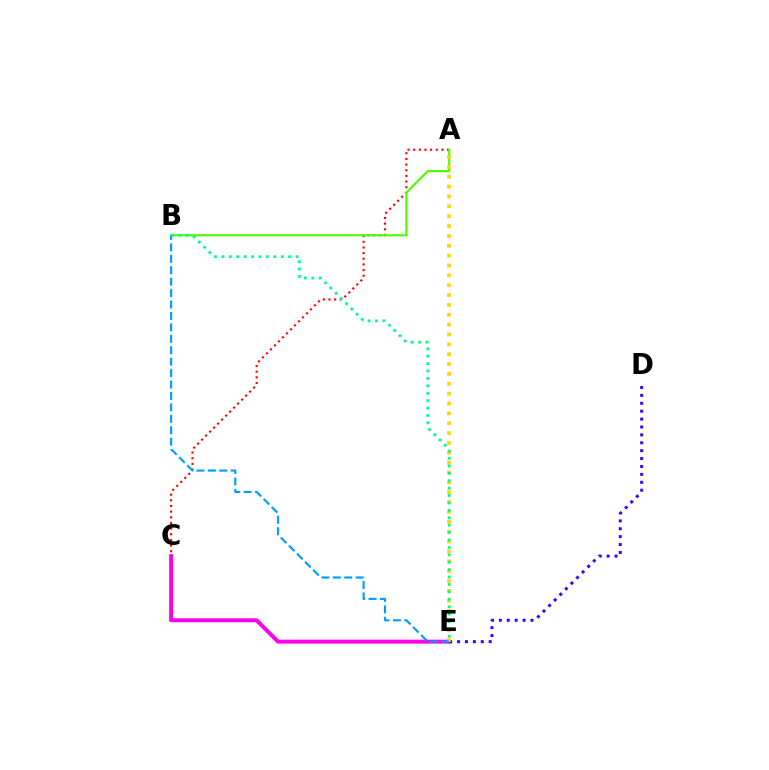{('C', 'E'): [{'color': '#ff00ed', 'line_style': 'solid', 'thickness': 2.84}], ('D', 'E'): [{'color': '#3700ff', 'line_style': 'dotted', 'thickness': 2.15}], ('A', 'C'): [{'color': '#ff0000', 'line_style': 'dotted', 'thickness': 1.54}], ('A', 'B'): [{'color': '#4fff00', 'line_style': 'solid', 'thickness': 1.59}], ('A', 'E'): [{'color': '#ffd500', 'line_style': 'dotted', 'thickness': 2.68}], ('B', 'E'): [{'color': '#009eff', 'line_style': 'dashed', 'thickness': 1.55}, {'color': '#00ff86', 'line_style': 'dotted', 'thickness': 2.01}]}